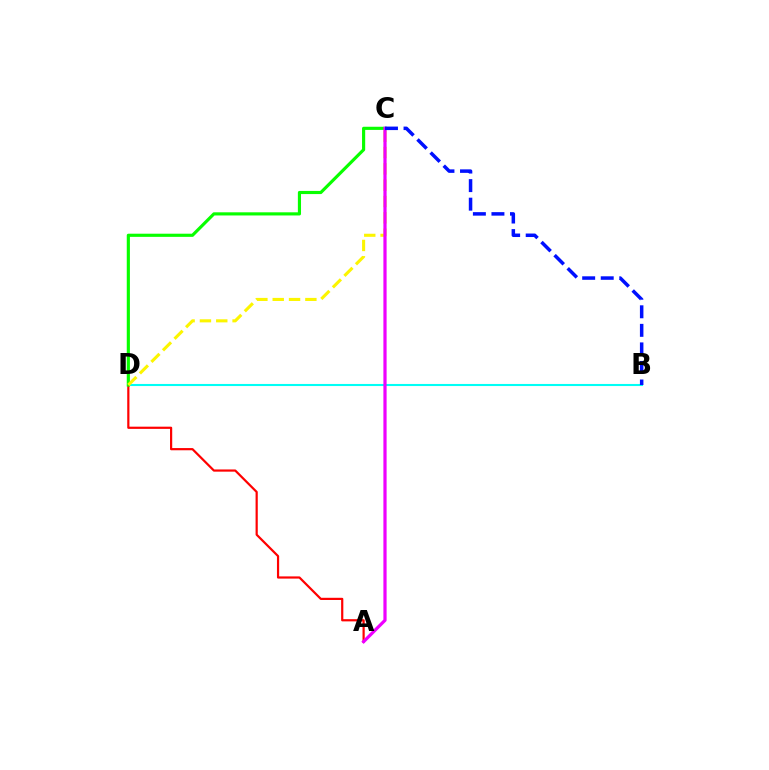{('B', 'D'): [{'color': '#00fff6', 'line_style': 'solid', 'thickness': 1.5}], ('A', 'D'): [{'color': '#ff0000', 'line_style': 'solid', 'thickness': 1.59}], ('C', 'D'): [{'color': '#08ff00', 'line_style': 'solid', 'thickness': 2.27}, {'color': '#fcf500', 'line_style': 'dashed', 'thickness': 2.22}], ('A', 'C'): [{'color': '#ee00ff', 'line_style': 'solid', 'thickness': 2.31}], ('B', 'C'): [{'color': '#0010ff', 'line_style': 'dashed', 'thickness': 2.52}]}